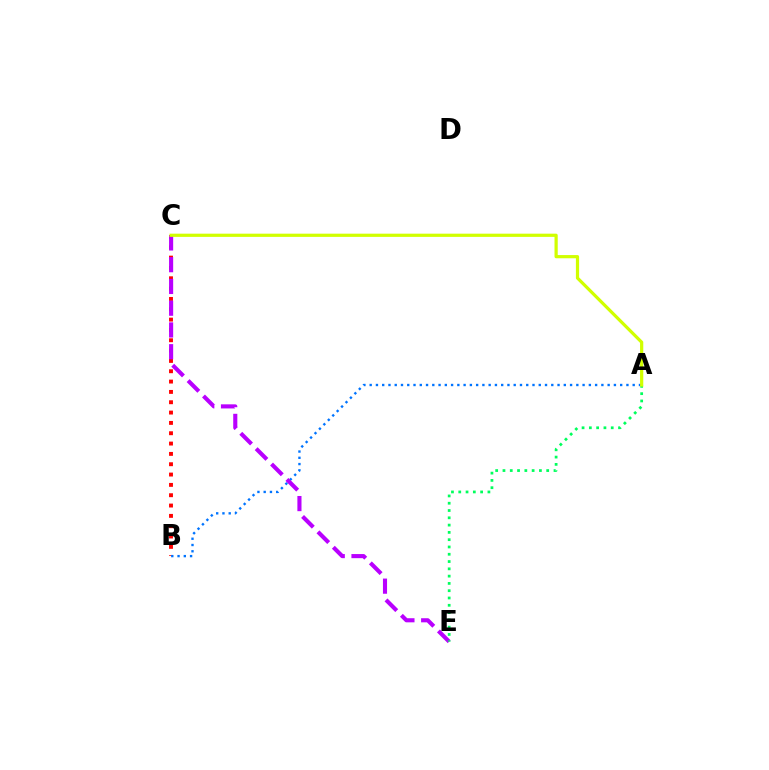{('B', 'C'): [{'color': '#ff0000', 'line_style': 'dotted', 'thickness': 2.81}], ('A', 'B'): [{'color': '#0074ff', 'line_style': 'dotted', 'thickness': 1.7}], ('C', 'E'): [{'color': '#b900ff', 'line_style': 'dashed', 'thickness': 2.96}], ('A', 'E'): [{'color': '#00ff5c', 'line_style': 'dotted', 'thickness': 1.98}], ('A', 'C'): [{'color': '#d1ff00', 'line_style': 'solid', 'thickness': 2.31}]}